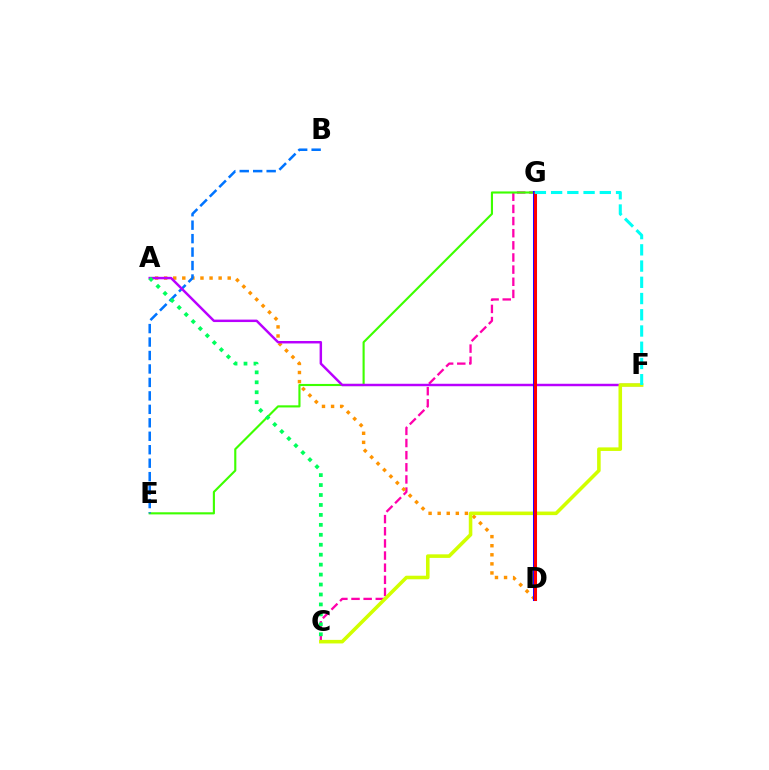{('C', 'G'): [{'color': '#ff00ac', 'line_style': 'dashed', 'thickness': 1.65}], ('E', 'G'): [{'color': '#3dff00', 'line_style': 'solid', 'thickness': 1.53}], ('A', 'D'): [{'color': '#ff9400', 'line_style': 'dotted', 'thickness': 2.47}], ('B', 'E'): [{'color': '#0074ff', 'line_style': 'dashed', 'thickness': 1.83}], ('A', 'F'): [{'color': '#b900ff', 'line_style': 'solid', 'thickness': 1.77}], ('A', 'C'): [{'color': '#00ff5c', 'line_style': 'dotted', 'thickness': 2.7}], ('C', 'F'): [{'color': '#d1ff00', 'line_style': 'solid', 'thickness': 2.57}], ('D', 'G'): [{'color': '#2500ff', 'line_style': 'solid', 'thickness': 2.9}, {'color': '#ff0000', 'line_style': 'solid', 'thickness': 2.17}], ('F', 'G'): [{'color': '#00fff6', 'line_style': 'dashed', 'thickness': 2.21}]}